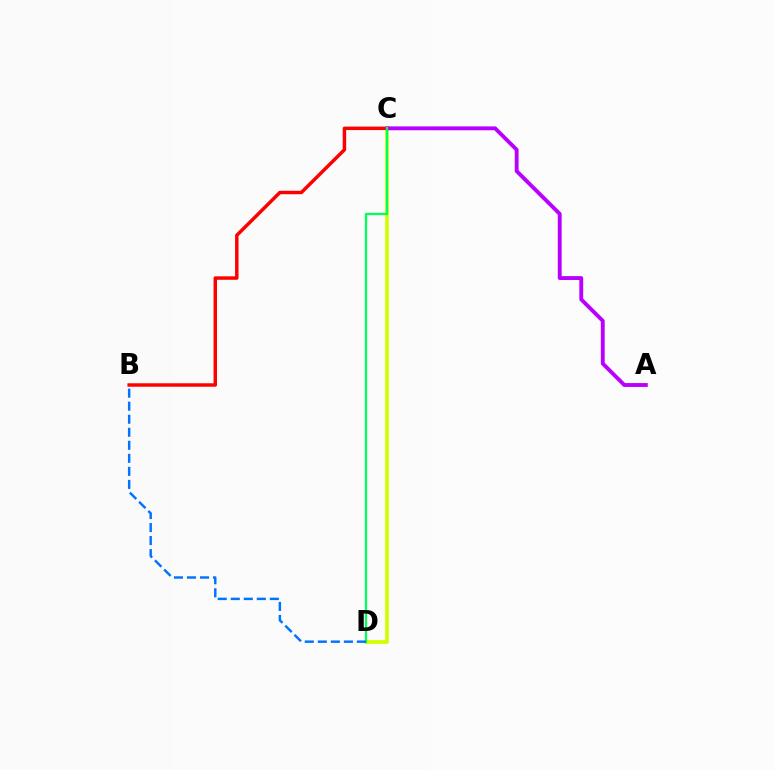{('C', 'D'): [{'color': '#d1ff00', 'line_style': 'solid', 'thickness': 2.66}, {'color': '#00ff5c', 'line_style': 'solid', 'thickness': 1.64}], ('B', 'C'): [{'color': '#ff0000', 'line_style': 'solid', 'thickness': 2.49}], ('A', 'C'): [{'color': '#b900ff', 'line_style': 'solid', 'thickness': 2.79}], ('B', 'D'): [{'color': '#0074ff', 'line_style': 'dashed', 'thickness': 1.77}]}